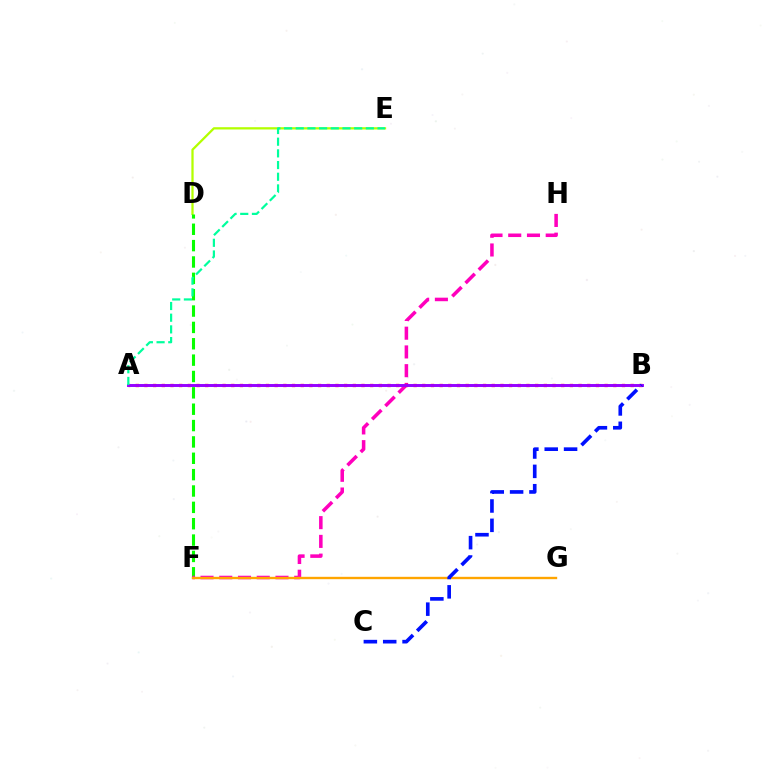{('D', 'E'): [{'color': '#b3ff00', 'line_style': 'solid', 'thickness': 1.63}], ('D', 'F'): [{'color': '#08ff00', 'line_style': 'dashed', 'thickness': 2.22}], ('A', 'B'): [{'color': '#00b5ff', 'line_style': 'solid', 'thickness': 1.85}, {'color': '#ff0000', 'line_style': 'dotted', 'thickness': 2.36}, {'color': '#9b00ff', 'line_style': 'solid', 'thickness': 2.08}], ('F', 'H'): [{'color': '#ff00bd', 'line_style': 'dashed', 'thickness': 2.55}], ('A', 'E'): [{'color': '#00ff9d', 'line_style': 'dashed', 'thickness': 1.59}], ('F', 'G'): [{'color': '#ffa500', 'line_style': 'solid', 'thickness': 1.7}], ('B', 'C'): [{'color': '#0010ff', 'line_style': 'dashed', 'thickness': 2.63}]}